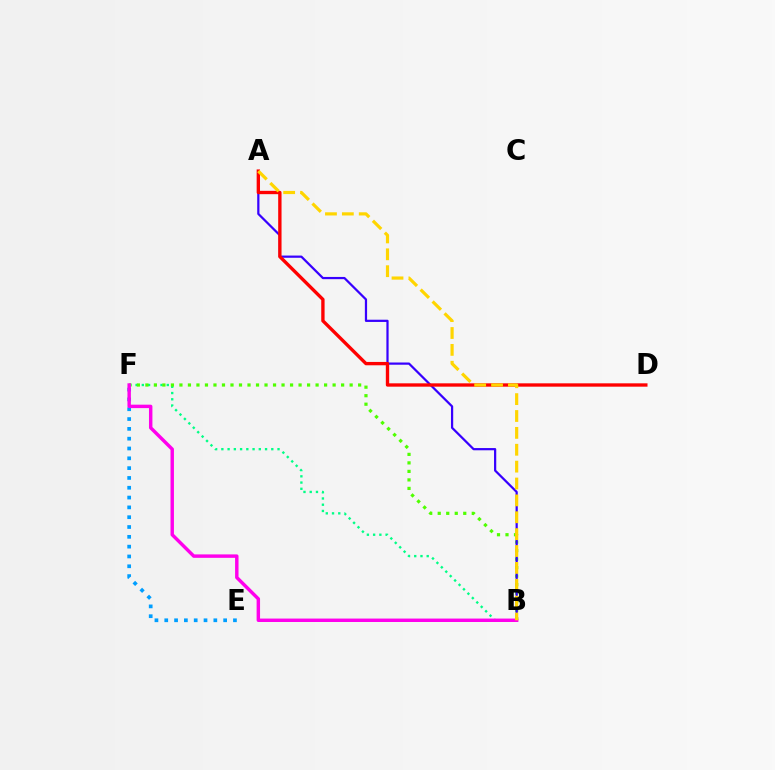{('E', 'F'): [{'color': '#009eff', 'line_style': 'dotted', 'thickness': 2.67}], ('B', 'F'): [{'color': '#00ff86', 'line_style': 'dotted', 'thickness': 1.7}, {'color': '#4fff00', 'line_style': 'dotted', 'thickness': 2.31}, {'color': '#ff00ed', 'line_style': 'solid', 'thickness': 2.47}], ('A', 'B'): [{'color': '#3700ff', 'line_style': 'solid', 'thickness': 1.6}, {'color': '#ffd500', 'line_style': 'dashed', 'thickness': 2.29}], ('A', 'D'): [{'color': '#ff0000', 'line_style': 'solid', 'thickness': 2.41}]}